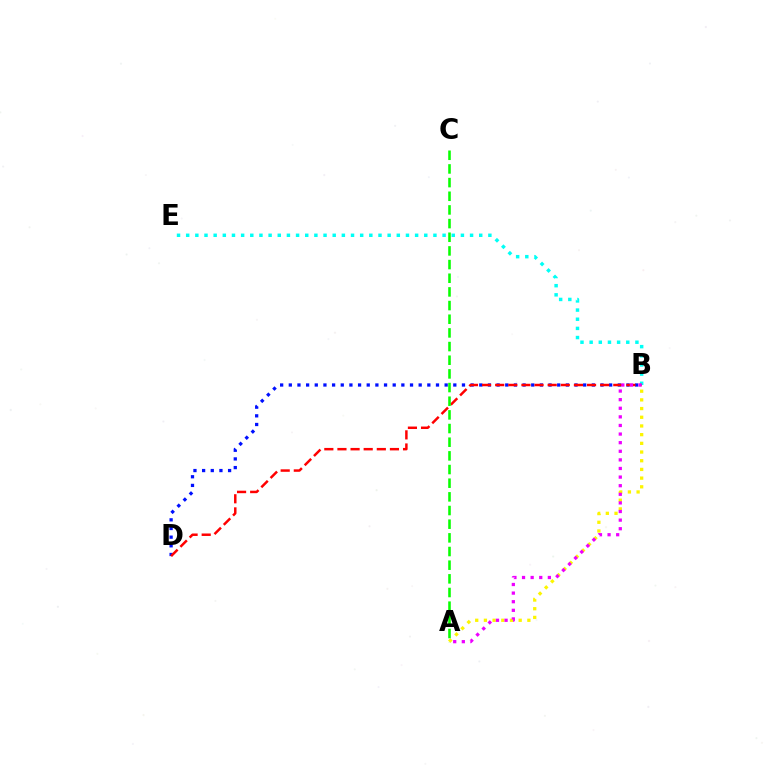{('B', 'E'): [{'color': '#00fff6', 'line_style': 'dotted', 'thickness': 2.49}], ('B', 'D'): [{'color': '#0010ff', 'line_style': 'dotted', 'thickness': 2.35}, {'color': '#ff0000', 'line_style': 'dashed', 'thickness': 1.78}], ('A', 'B'): [{'color': '#fcf500', 'line_style': 'dotted', 'thickness': 2.36}, {'color': '#ee00ff', 'line_style': 'dotted', 'thickness': 2.34}], ('A', 'C'): [{'color': '#08ff00', 'line_style': 'dashed', 'thickness': 1.86}]}